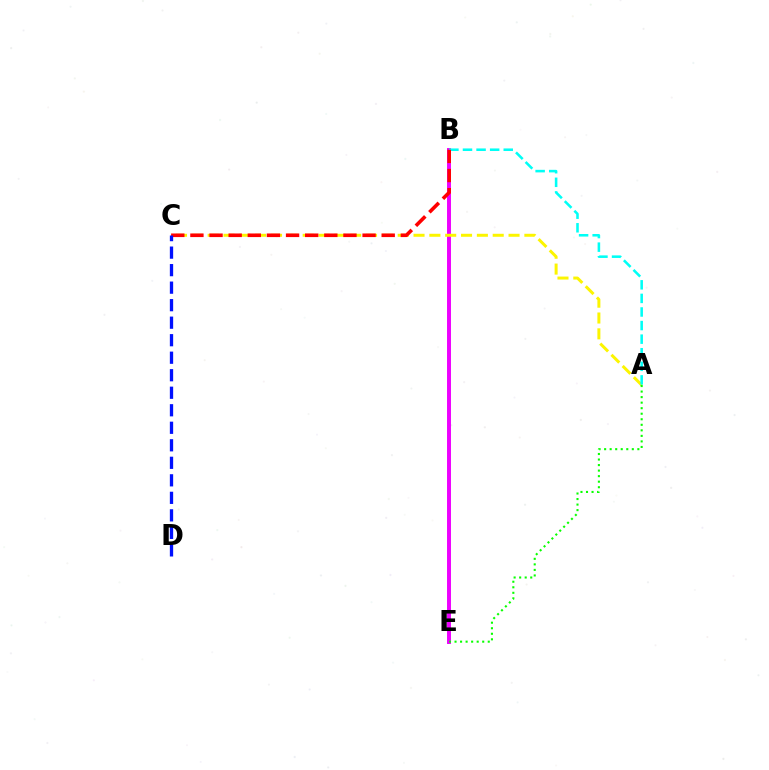{('B', 'E'): [{'color': '#ee00ff', 'line_style': 'solid', 'thickness': 2.84}], ('A', 'C'): [{'color': '#fcf500', 'line_style': 'dashed', 'thickness': 2.15}], ('A', 'B'): [{'color': '#00fff6', 'line_style': 'dashed', 'thickness': 1.85}], ('B', 'C'): [{'color': '#ff0000', 'line_style': 'dashed', 'thickness': 2.6}], ('C', 'D'): [{'color': '#0010ff', 'line_style': 'dashed', 'thickness': 2.38}], ('A', 'E'): [{'color': '#08ff00', 'line_style': 'dotted', 'thickness': 1.5}]}